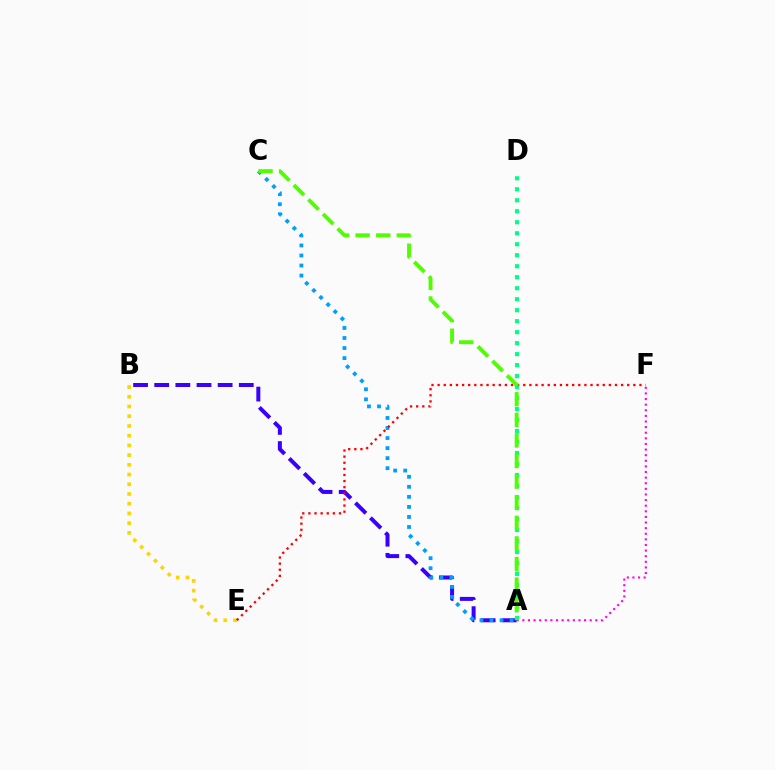{('A', 'F'): [{'color': '#ff00ed', 'line_style': 'dotted', 'thickness': 1.52}], ('A', 'B'): [{'color': '#3700ff', 'line_style': 'dashed', 'thickness': 2.87}], ('B', 'E'): [{'color': '#ffd500', 'line_style': 'dotted', 'thickness': 2.64}], ('A', 'C'): [{'color': '#009eff', 'line_style': 'dotted', 'thickness': 2.73}, {'color': '#4fff00', 'line_style': 'dashed', 'thickness': 2.8}], ('A', 'D'): [{'color': '#00ff86', 'line_style': 'dotted', 'thickness': 2.99}], ('E', 'F'): [{'color': '#ff0000', 'line_style': 'dotted', 'thickness': 1.66}]}